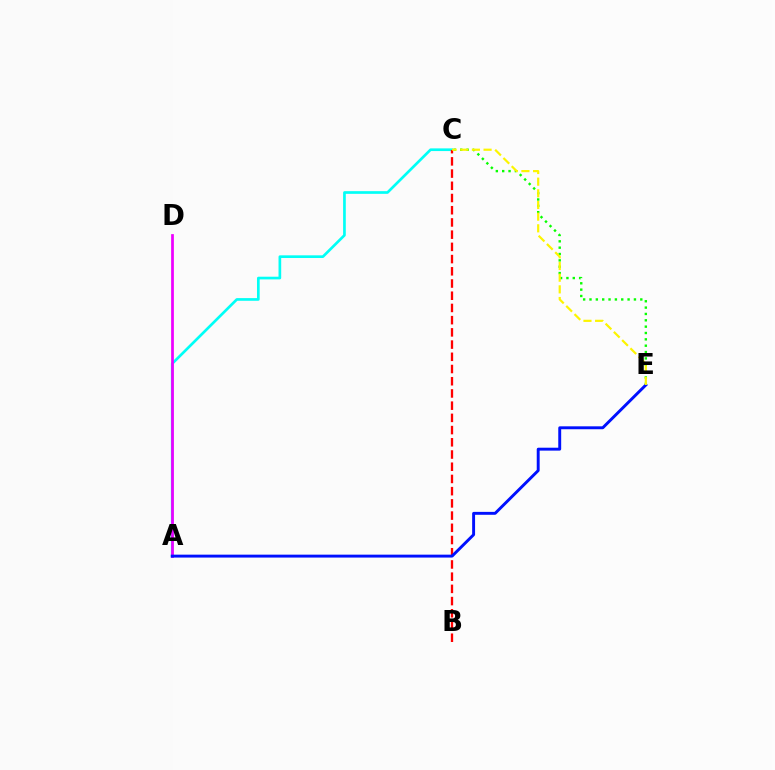{('C', 'E'): [{'color': '#08ff00', 'line_style': 'dotted', 'thickness': 1.73}, {'color': '#fcf500', 'line_style': 'dashed', 'thickness': 1.58}], ('A', 'C'): [{'color': '#00fff6', 'line_style': 'solid', 'thickness': 1.93}], ('B', 'C'): [{'color': '#ff0000', 'line_style': 'dashed', 'thickness': 1.66}], ('A', 'D'): [{'color': '#ee00ff', 'line_style': 'solid', 'thickness': 1.97}], ('A', 'E'): [{'color': '#0010ff', 'line_style': 'solid', 'thickness': 2.1}]}